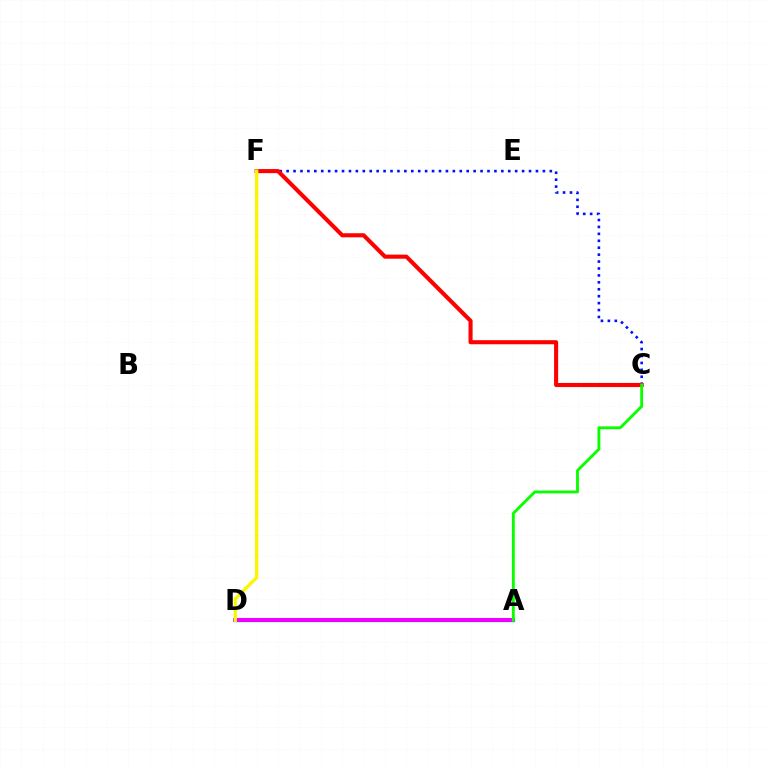{('A', 'D'): [{'color': '#00fff6', 'line_style': 'solid', 'thickness': 2.49}, {'color': '#ee00ff', 'line_style': 'solid', 'thickness': 2.93}], ('C', 'F'): [{'color': '#0010ff', 'line_style': 'dotted', 'thickness': 1.88}, {'color': '#ff0000', 'line_style': 'solid', 'thickness': 2.94}], ('A', 'C'): [{'color': '#08ff00', 'line_style': 'solid', 'thickness': 2.06}], ('D', 'F'): [{'color': '#fcf500', 'line_style': 'solid', 'thickness': 2.38}]}